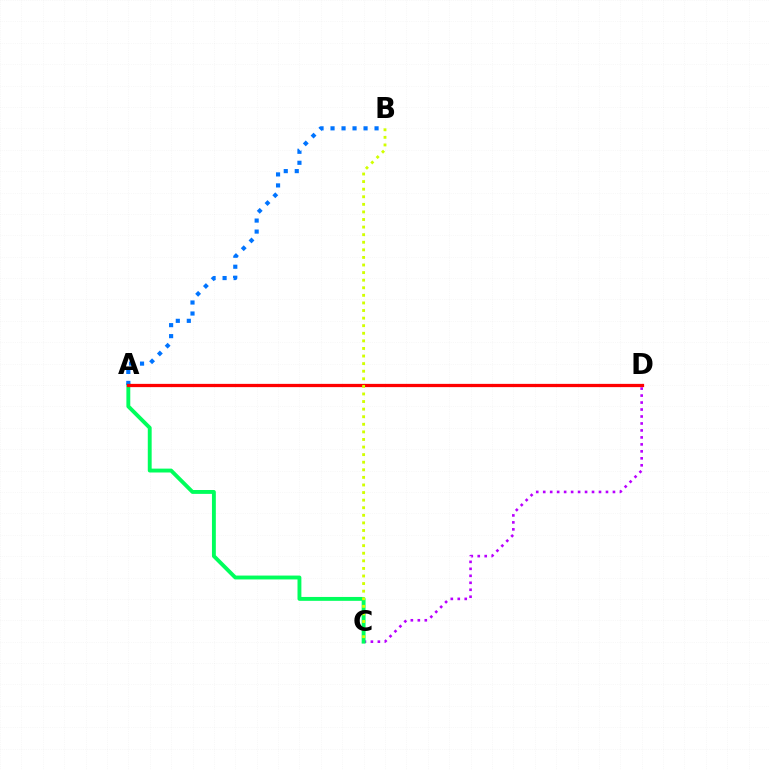{('C', 'D'): [{'color': '#b900ff', 'line_style': 'dotted', 'thickness': 1.89}], ('A', 'C'): [{'color': '#00ff5c', 'line_style': 'solid', 'thickness': 2.79}], ('A', 'B'): [{'color': '#0074ff', 'line_style': 'dotted', 'thickness': 2.99}], ('A', 'D'): [{'color': '#ff0000', 'line_style': 'solid', 'thickness': 2.34}], ('B', 'C'): [{'color': '#d1ff00', 'line_style': 'dotted', 'thickness': 2.06}]}